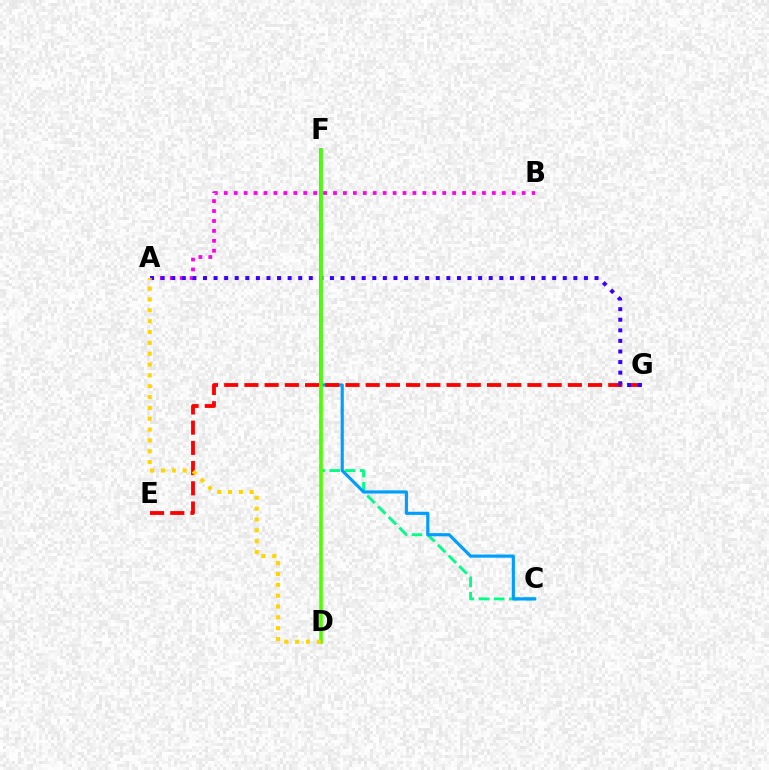{('A', 'B'): [{'color': '#ff00ed', 'line_style': 'dotted', 'thickness': 2.7}], ('C', 'F'): [{'color': '#00ff86', 'line_style': 'dashed', 'thickness': 2.06}, {'color': '#009eff', 'line_style': 'solid', 'thickness': 2.27}], ('E', 'G'): [{'color': '#ff0000', 'line_style': 'dashed', 'thickness': 2.75}], ('A', 'G'): [{'color': '#3700ff', 'line_style': 'dotted', 'thickness': 2.88}], ('D', 'F'): [{'color': '#4fff00', 'line_style': 'solid', 'thickness': 2.58}], ('A', 'D'): [{'color': '#ffd500', 'line_style': 'dotted', 'thickness': 2.95}]}